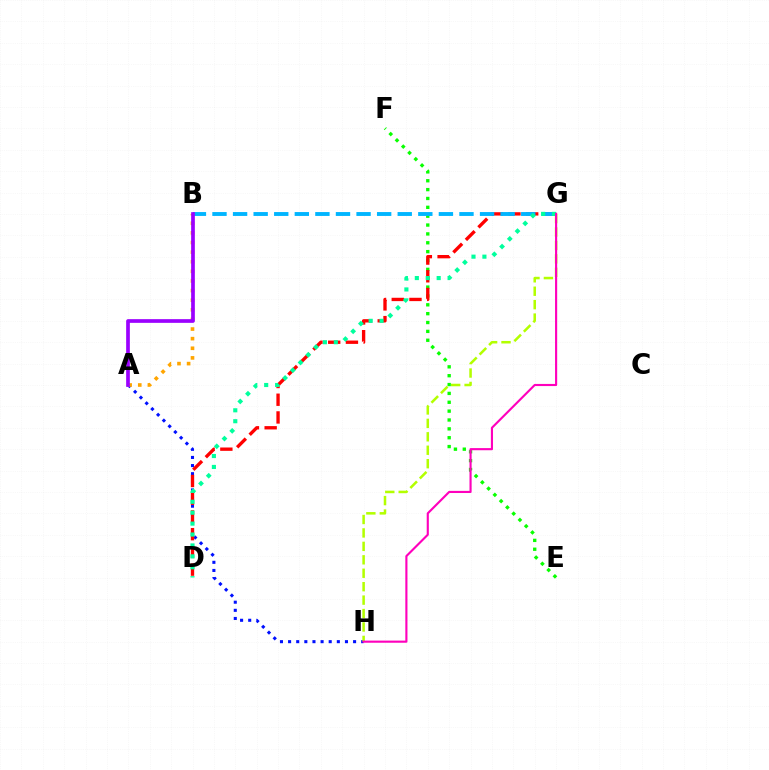{('E', 'F'): [{'color': '#08ff00', 'line_style': 'dotted', 'thickness': 2.41}], ('A', 'H'): [{'color': '#0010ff', 'line_style': 'dotted', 'thickness': 2.21}], ('A', 'B'): [{'color': '#ffa500', 'line_style': 'dotted', 'thickness': 2.61}, {'color': '#9b00ff', 'line_style': 'solid', 'thickness': 2.66}], ('D', 'G'): [{'color': '#ff0000', 'line_style': 'dashed', 'thickness': 2.41}, {'color': '#00ff9d', 'line_style': 'dotted', 'thickness': 2.97}], ('G', 'H'): [{'color': '#b3ff00', 'line_style': 'dashed', 'thickness': 1.82}, {'color': '#ff00bd', 'line_style': 'solid', 'thickness': 1.54}], ('B', 'G'): [{'color': '#00b5ff', 'line_style': 'dashed', 'thickness': 2.8}]}